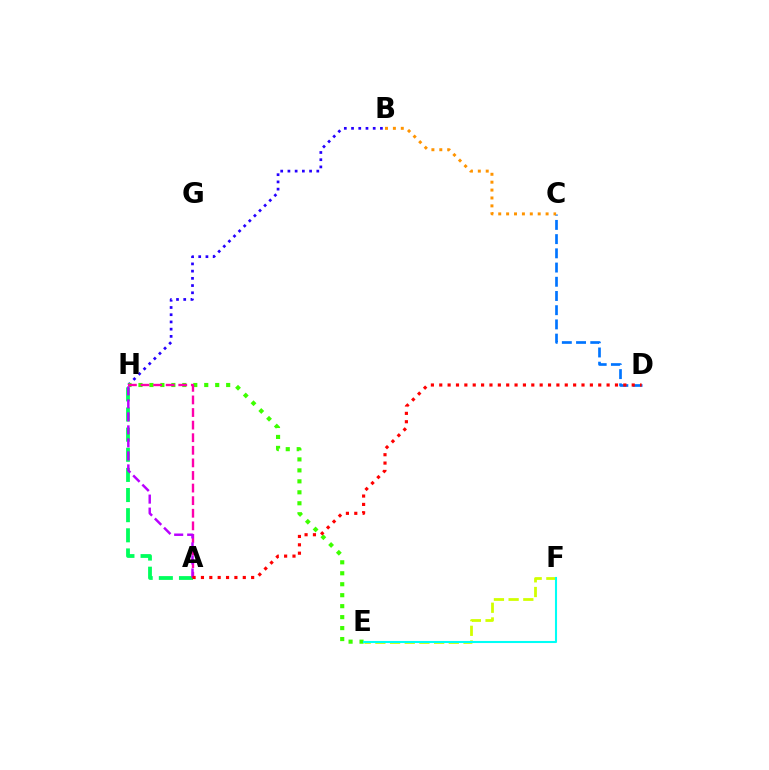{('A', 'H'): [{'color': '#00ff5c', 'line_style': 'dashed', 'thickness': 2.74}, {'color': '#ff00ac', 'line_style': 'dashed', 'thickness': 1.71}, {'color': '#b900ff', 'line_style': 'dashed', 'thickness': 1.77}], ('B', 'H'): [{'color': '#2500ff', 'line_style': 'dotted', 'thickness': 1.96}], ('E', 'F'): [{'color': '#d1ff00', 'line_style': 'dashed', 'thickness': 2.0}, {'color': '#00fff6', 'line_style': 'solid', 'thickness': 1.5}], ('E', 'H'): [{'color': '#3dff00', 'line_style': 'dotted', 'thickness': 2.98}], ('C', 'D'): [{'color': '#0074ff', 'line_style': 'dashed', 'thickness': 1.93}], ('B', 'C'): [{'color': '#ff9400', 'line_style': 'dotted', 'thickness': 2.15}], ('A', 'D'): [{'color': '#ff0000', 'line_style': 'dotted', 'thickness': 2.27}]}